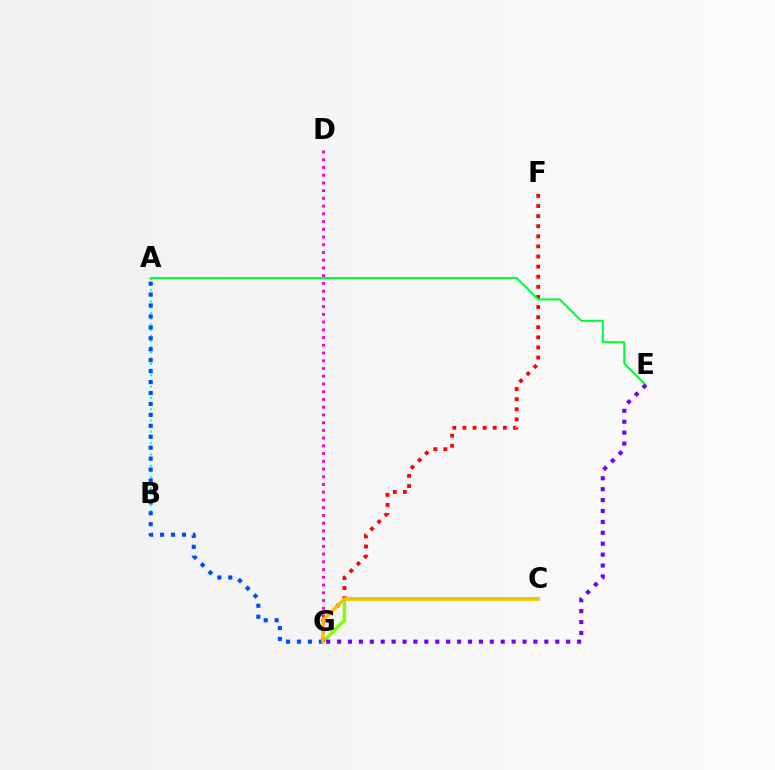{('C', 'G'): [{'color': '#84ff00', 'line_style': 'solid', 'thickness': 2.5}, {'color': '#ffbd00', 'line_style': 'solid', 'thickness': 2.35}], ('F', 'G'): [{'color': '#ff0000', 'line_style': 'dotted', 'thickness': 2.75}], ('A', 'B'): [{'color': '#00fff6', 'line_style': 'dotted', 'thickness': 1.54}], ('D', 'G'): [{'color': '#ff00cf', 'line_style': 'dotted', 'thickness': 2.1}], ('A', 'E'): [{'color': '#00ff39', 'line_style': 'solid', 'thickness': 1.51}], ('A', 'G'): [{'color': '#004bff', 'line_style': 'dotted', 'thickness': 2.97}], ('E', 'G'): [{'color': '#7200ff', 'line_style': 'dotted', 'thickness': 2.96}]}